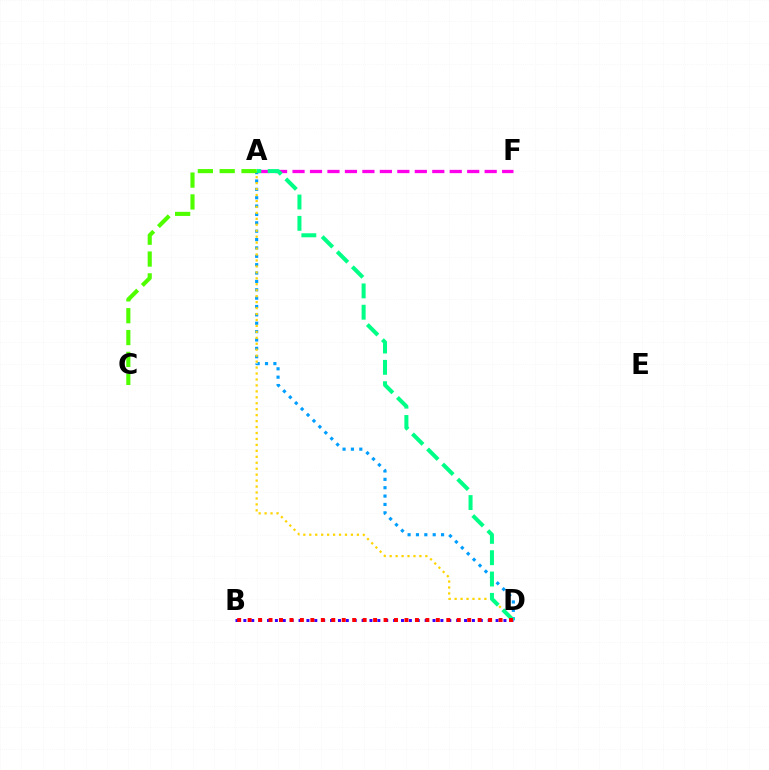{('A', 'D'): [{'color': '#009eff', 'line_style': 'dotted', 'thickness': 2.27}, {'color': '#ffd500', 'line_style': 'dotted', 'thickness': 1.62}, {'color': '#00ff86', 'line_style': 'dashed', 'thickness': 2.9}], ('A', 'F'): [{'color': '#ff00ed', 'line_style': 'dashed', 'thickness': 2.37}], ('B', 'D'): [{'color': '#3700ff', 'line_style': 'dotted', 'thickness': 2.14}, {'color': '#ff0000', 'line_style': 'dotted', 'thickness': 2.84}], ('A', 'C'): [{'color': '#4fff00', 'line_style': 'dashed', 'thickness': 2.97}]}